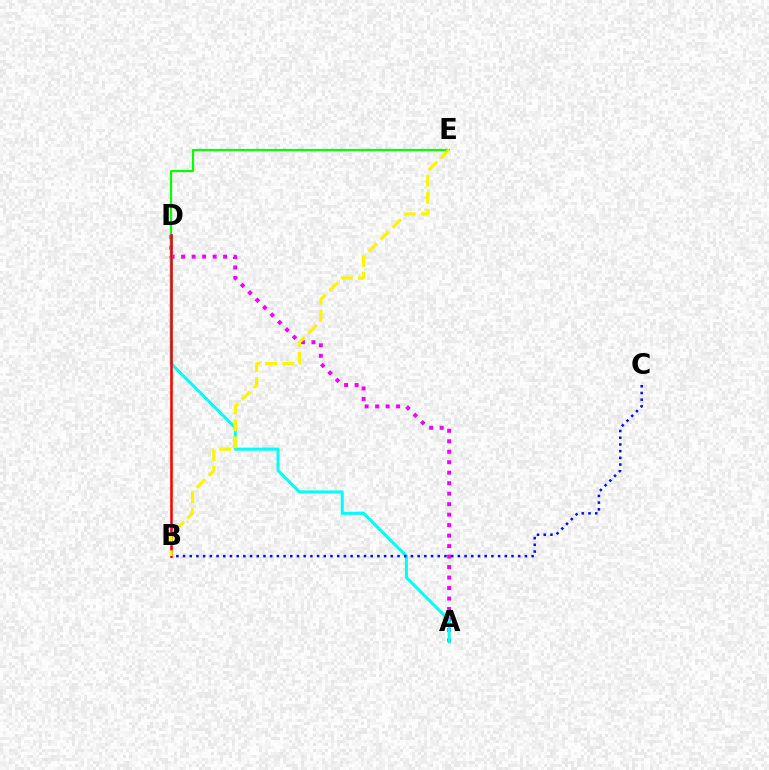{('D', 'E'): [{'color': '#08ff00', 'line_style': 'solid', 'thickness': 1.58}], ('A', 'D'): [{'color': '#ee00ff', 'line_style': 'dotted', 'thickness': 2.85}, {'color': '#00fff6', 'line_style': 'solid', 'thickness': 2.19}], ('B', 'D'): [{'color': '#ff0000', 'line_style': 'solid', 'thickness': 1.85}], ('B', 'C'): [{'color': '#0010ff', 'line_style': 'dotted', 'thickness': 1.82}], ('B', 'E'): [{'color': '#fcf500', 'line_style': 'dashed', 'thickness': 2.31}]}